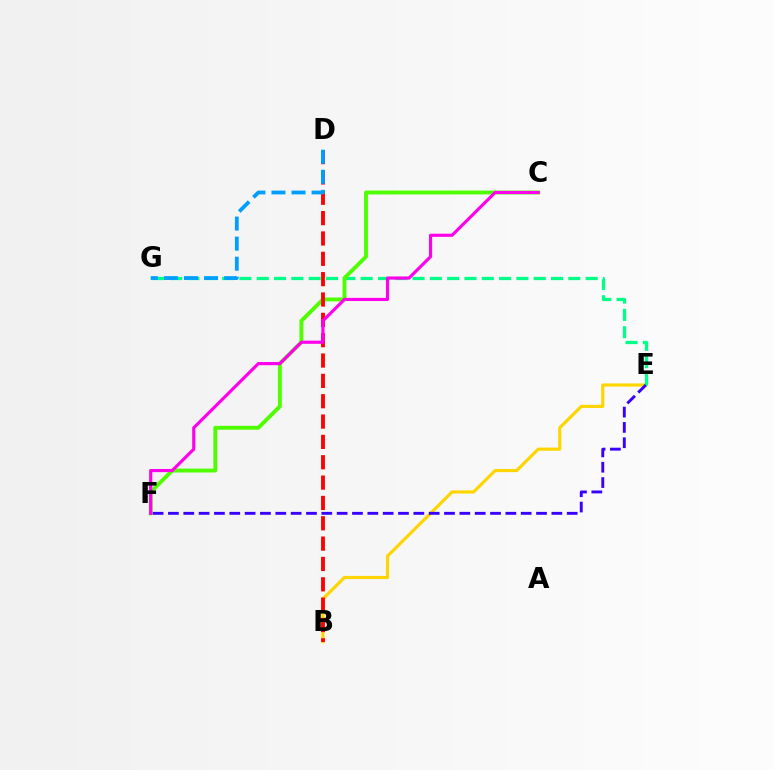{('B', 'E'): [{'color': '#ffd500', 'line_style': 'solid', 'thickness': 2.28}], ('E', 'G'): [{'color': '#00ff86', 'line_style': 'dashed', 'thickness': 2.35}], ('C', 'F'): [{'color': '#4fff00', 'line_style': 'solid', 'thickness': 2.79}, {'color': '#ff00ed', 'line_style': 'solid', 'thickness': 2.27}], ('B', 'D'): [{'color': '#ff0000', 'line_style': 'dashed', 'thickness': 2.76}], ('D', 'G'): [{'color': '#009eff', 'line_style': 'dashed', 'thickness': 2.72}], ('E', 'F'): [{'color': '#3700ff', 'line_style': 'dashed', 'thickness': 2.08}]}